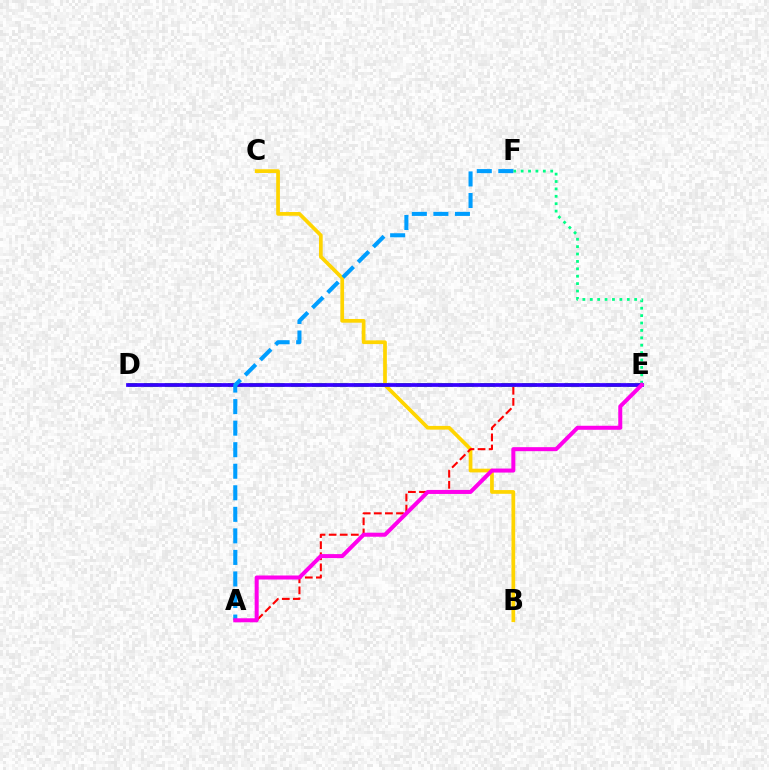{('B', 'C'): [{'color': '#ffd500', 'line_style': 'solid', 'thickness': 2.68}], ('A', 'E'): [{'color': '#ff0000', 'line_style': 'dashed', 'thickness': 1.51}, {'color': '#ff00ed', 'line_style': 'solid', 'thickness': 2.89}], ('D', 'E'): [{'color': '#4fff00', 'line_style': 'dashed', 'thickness': 2.86}, {'color': '#3700ff', 'line_style': 'solid', 'thickness': 2.69}], ('E', 'F'): [{'color': '#00ff86', 'line_style': 'dotted', 'thickness': 2.01}], ('A', 'F'): [{'color': '#009eff', 'line_style': 'dashed', 'thickness': 2.93}]}